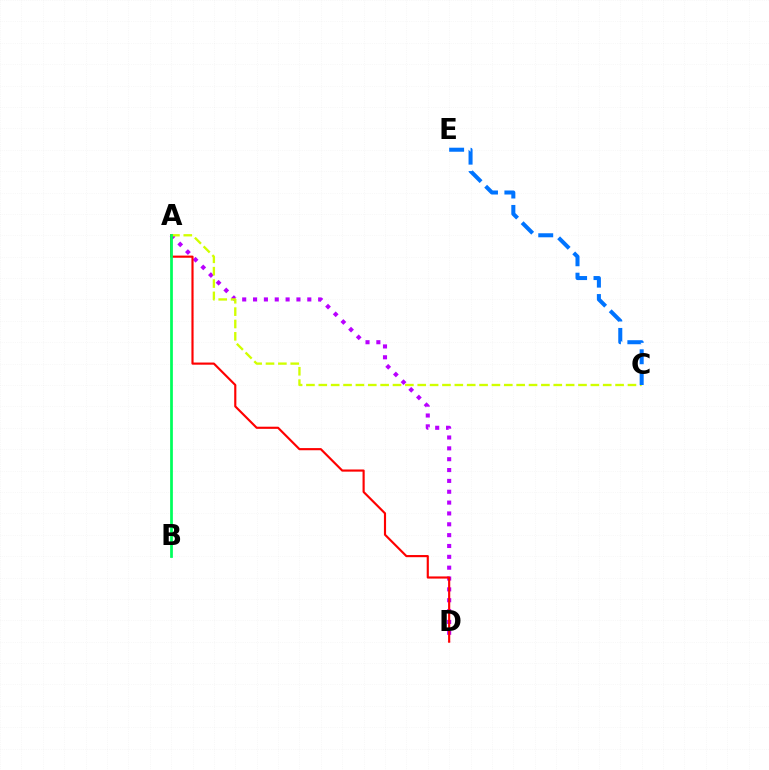{('A', 'D'): [{'color': '#b900ff', 'line_style': 'dotted', 'thickness': 2.95}, {'color': '#ff0000', 'line_style': 'solid', 'thickness': 1.55}], ('A', 'C'): [{'color': '#d1ff00', 'line_style': 'dashed', 'thickness': 1.68}], ('A', 'B'): [{'color': '#00ff5c', 'line_style': 'solid', 'thickness': 1.97}], ('C', 'E'): [{'color': '#0074ff', 'line_style': 'dashed', 'thickness': 2.9}]}